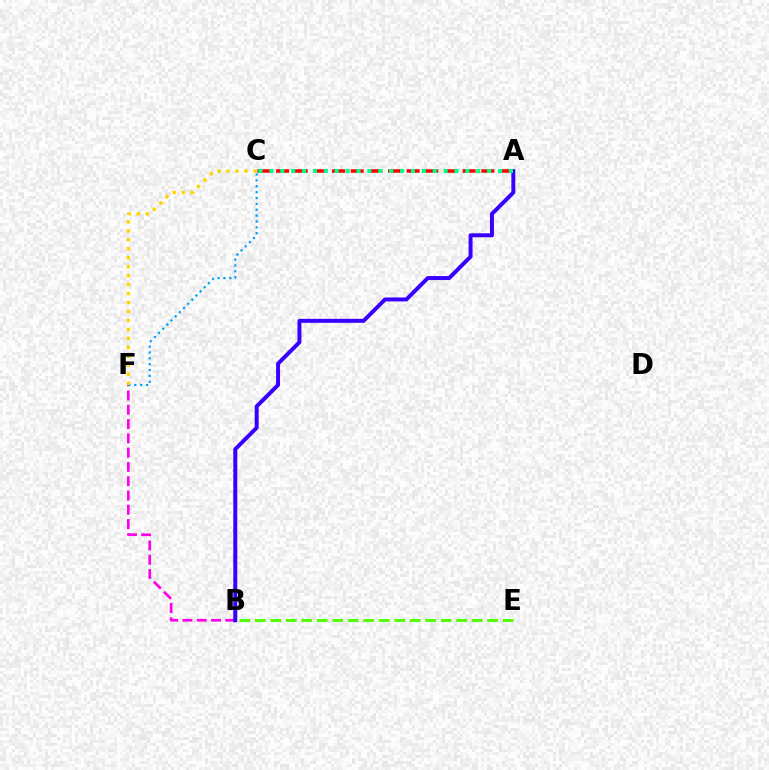{('B', 'F'): [{'color': '#ff00ed', 'line_style': 'dashed', 'thickness': 1.94}], ('A', 'B'): [{'color': '#3700ff', 'line_style': 'solid', 'thickness': 2.86}], ('C', 'F'): [{'color': '#009eff', 'line_style': 'dotted', 'thickness': 1.59}, {'color': '#ffd500', 'line_style': 'dotted', 'thickness': 2.43}], ('A', 'C'): [{'color': '#ff0000', 'line_style': 'dashed', 'thickness': 2.53}, {'color': '#00ff86', 'line_style': 'dotted', 'thickness': 2.96}], ('B', 'E'): [{'color': '#4fff00', 'line_style': 'dashed', 'thickness': 2.1}]}